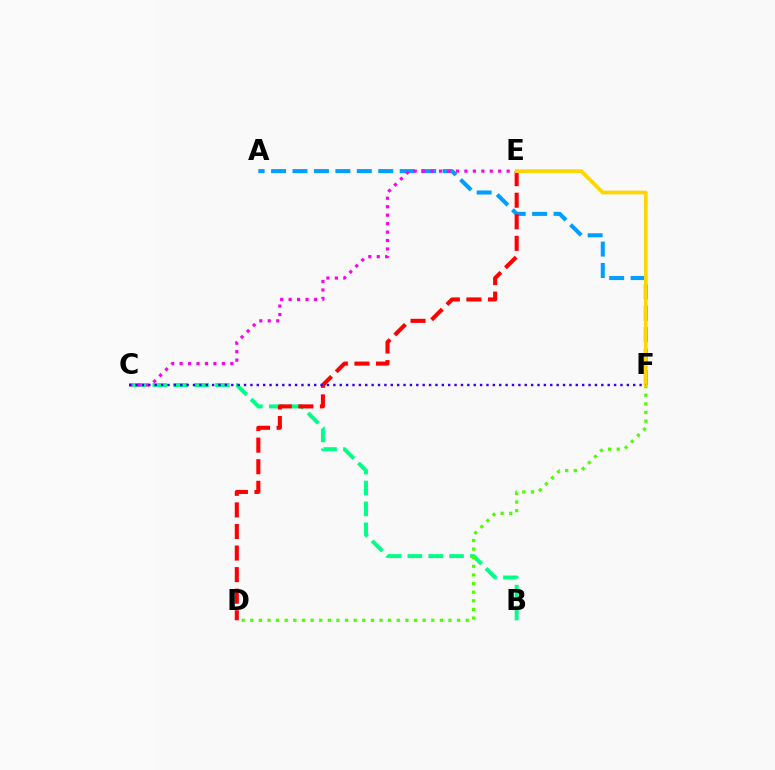{('B', 'C'): [{'color': '#00ff86', 'line_style': 'dashed', 'thickness': 2.84}], ('A', 'F'): [{'color': '#009eff', 'line_style': 'dashed', 'thickness': 2.91}], ('C', 'E'): [{'color': '#ff00ed', 'line_style': 'dotted', 'thickness': 2.3}], ('D', 'E'): [{'color': '#ff0000', 'line_style': 'dashed', 'thickness': 2.93}], ('D', 'F'): [{'color': '#4fff00', 'line_style': 'dotted', 'thickness': 2.34}], ('E', 'F'): [{'color': '#ffd500', 'line_style': 'solid', 'thickness': 2.65}], ('C', 'F'): [{'color': '#3700ff', 'line_style': 'dotted', 'thickness': 1.73}]}